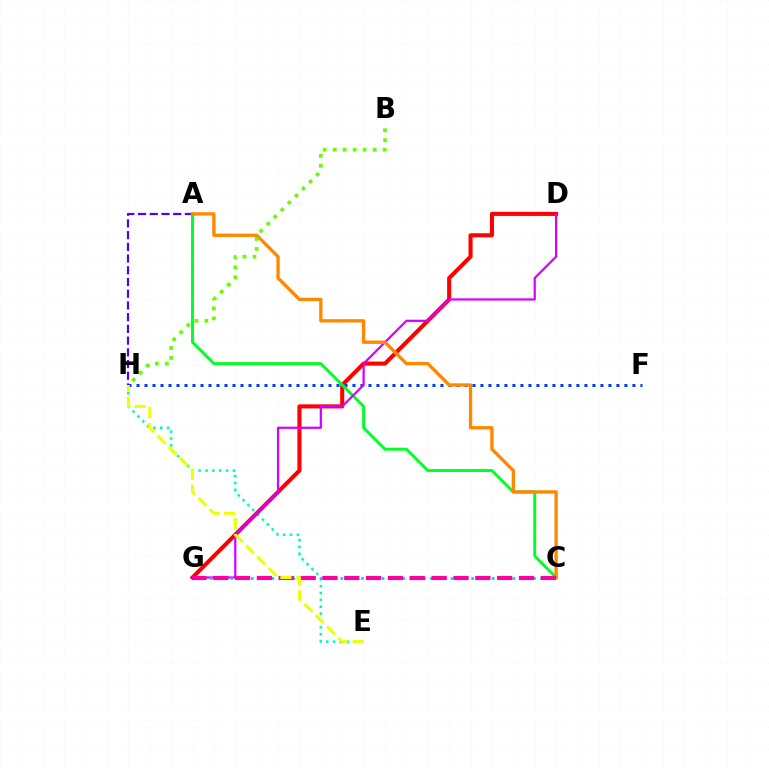{('E', 'H'): [{'color': '#00ffaf', 'line_style': 'dotted', 'thickness': 1.87}, {'color': '#eeff00', 'line_style': 'dashed', 'thickness': 2.16}], ('A', 'H'): [{'color': '#4f00ff', 'line_style': 'dashed', 'thickness': 1.59}], ('D', 'G'): [{'color': '#ff0000', 'line_style': 'solid', 'thickness': 2.94}, {'color': '#d600ff', 'line_style': 'solid', 'thickness': 1.6}], ('F', 'H'): [{'color': '#003fff', 'line_style': 'dotted', 'thickness': 2.17}], ('A', 'C'): [{'color': '#00ff27', 'line_style': 'solid', 'thickness': 2.12}, {'color': '#ff8800', 'line_style': 'solid', 'thickness': 2.4}], ('C', 'G'): [{'color': '#00c7ff', 'line_style': 'dotted', 'thickness': 1.87}, {'color': '#ff00a0', 'line_style': 'dashed', 'thickness': 2.97}], ('B', 'H'): [{'color': '#66ff00', 'line_style': 'dotted', 'thickness': 2.71}]}